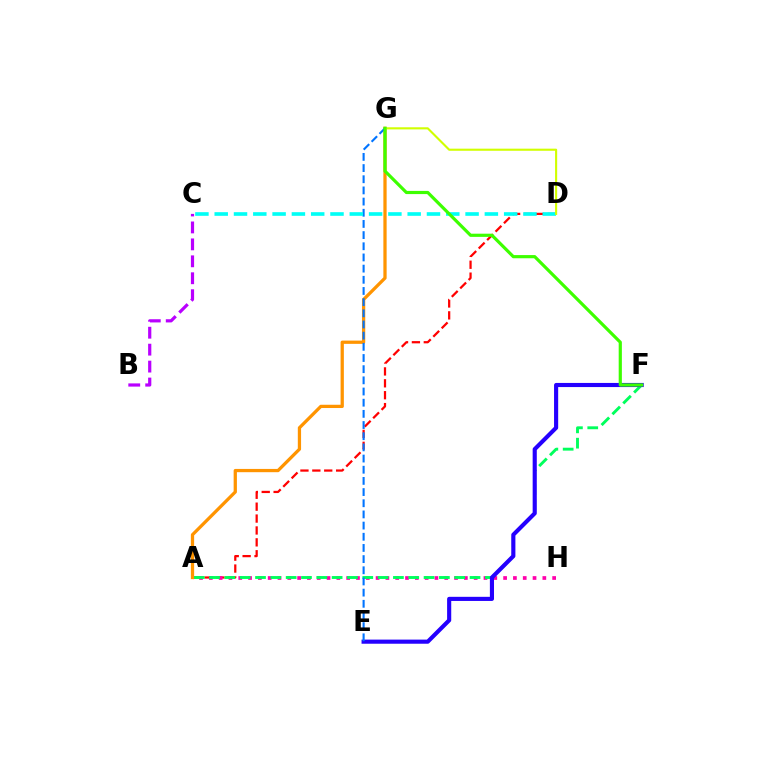{('A', 'D'): [{'color': '#ff0000', 'line_style': 'dashed', 'thickness': 1.62}], ('A', 'H'): [{'color': '#ff00ac', 'line_style': 'dotted', 'thickness': 2.67}], ('A', 'F'): [{'color': '#00ff5c', 'line_style': 'dashed', 'thickness': 2.08}], ('E', 'F'): [{'color': '#2500ff', 'line_style': 'solid', 'thickness': 2.97}], ('A', 'G'): [{'color': '#ff9400', 'line_style': 'solid', 'thickness': 2.35}], ('E', 'G'): [{'color': '#0074ff', 'line_style': 'dashed', 'thickness': 1.52}], ('C', 'D'): [{'color': '#00fff6', 'line_style': 'dashed', 'thickness': 2.62}], ('D', 'G'): [{'color': '#d1ff00', 'line_style': 'solid', 'thickness': 1.52}], ('B', 'C'): [{'color': '#b900ff', 'line_style': 'dashed', 'thickness': 2.3}], ('F', 'G'): [{'color': '#3dff00', 'line_style': 'solid', 'thickness': 2.29}]}